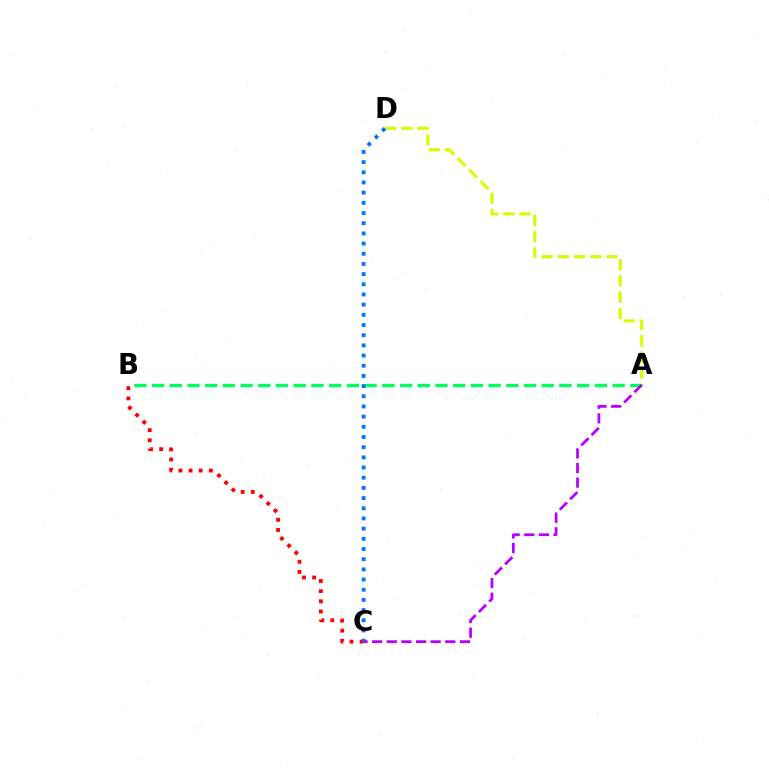{('A', 'D'): [{'color': '#d1ff00', 'line_style': 'dashed', 'thickness': 2.21}], ('A', 'B'): [{'color': '#00ff5c', 'line_style': 'dashed', 'thickness': 2.41}], ('B', 'C'): [{'color': '#ff0000', 'line_style': 'dotted', 'thickness': 2.76}], ('C', 'D'): [{'color': '#0074ff', 'line_style': 'dotted', 'thickness': 2.77}], ('A', 'C'): [{'color': '#b900ff', 'line_style': 'dashed', 'thickness': 1.99}]}